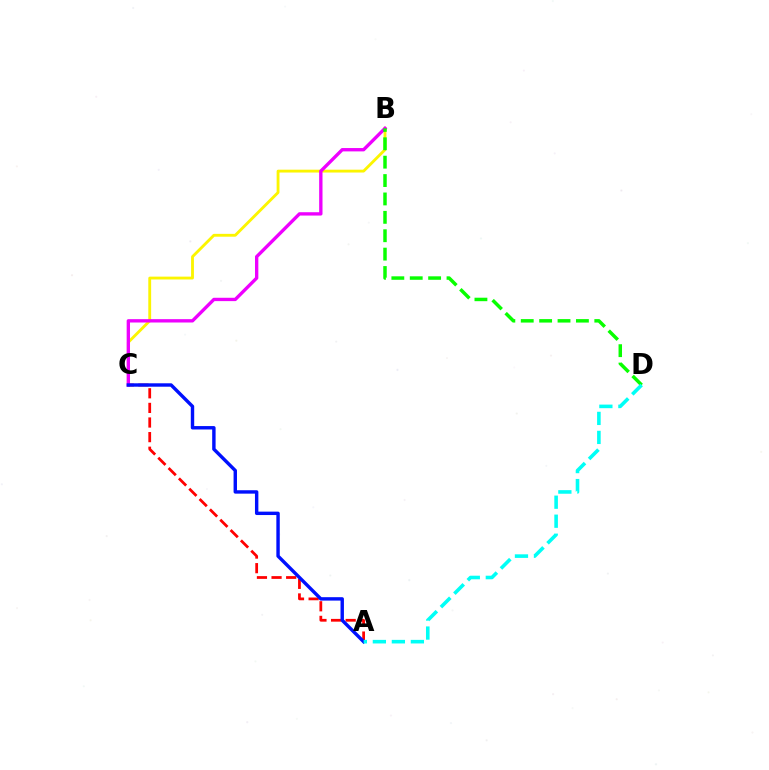{('B', 'C'): [{'color': '#fcf500', 'line_style': 'solid', 'thickness': 2.05}, {'color': '#ee00ff', 'line_style': 'solid', 'thickness': 2.41}], ('A', 'C'): [{'color': '#ff0000', 'line_style': 'dashed', 'thickness': 1.98}, {'color': '#0010ff', 'line_style': 'solid', 'thickness': 2.46}], ('B', 'D'): [{'color': '#08ff00', 'line_style': 'dashed', 'thickness': 2.5}], ('A', 'D'): [{'color': '#00fff6', 'line_style': 'dashed', 'thickness': 2.58}]}